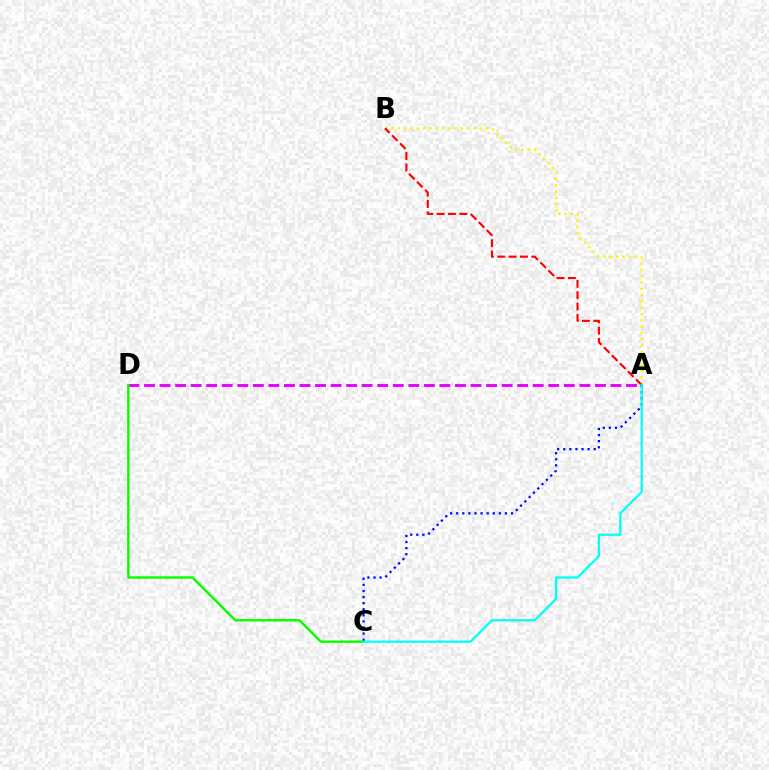{('A', 'D'): [{'color': '#ee00ff', 'line_style': 'dashed', 'thickness': 2.11}], ('C', 'D'): [{'color': '#08ff00', 'line_style': 'solid', 'thickness': 1.74}], ('A', 'B'): [{'color': '#fcf500', 'line_style': 'dotted', 'thickness': 1.71}, {'color': '#ff0000', 'line_style': 'dashed', 'thickness': 1.54}], ('A', 'C'): [{'color': '#0010ff', 'line_style': 'dotted', 'thickness': 1.65}, {'color': '#00fff6', 'line_style': 'solid', 'thickness': 1.62}]}